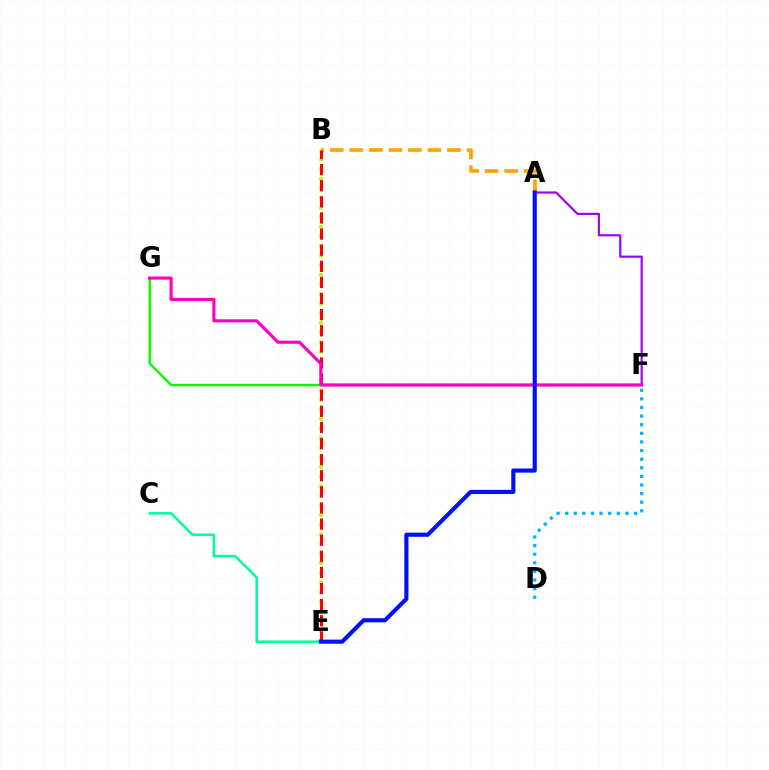{('B', 'E'): [{'color': '#b3ff00', 'line_style': 'dotted', 'thickness': 2.61}, {'color': '#ff0000', 'line_style': 'dashed', 'thickness': 2.19}], ('C', 'E'): [{'color': '#00ff9d', 'line_style': 'solid', 'thickness': 1.81}], ('A', 'F'): [{'color': '#9b00ff', 'line_style': 'solid', 'thickness': 1.56}], ('A', 'B'): [{'color': '#ffa500', 'line_style': 'dashed', 'thickness': 2.65}], ('F', 'G'): [{'color': '#08ff00', 'line_style': 'solid', 'thickness': 1.76}, {'color': '#ff00bd', 'line_style': 'solid', 'thickness': 2.25}], ('D', 'F'): [{'color': '#00b5ff', 'line_style': 'dotted', 'thickness': 2.34}], ('A', 'E'): [{'color': '#0010ff', 'line_style': 'solid', 'thickness': 2.98}]}